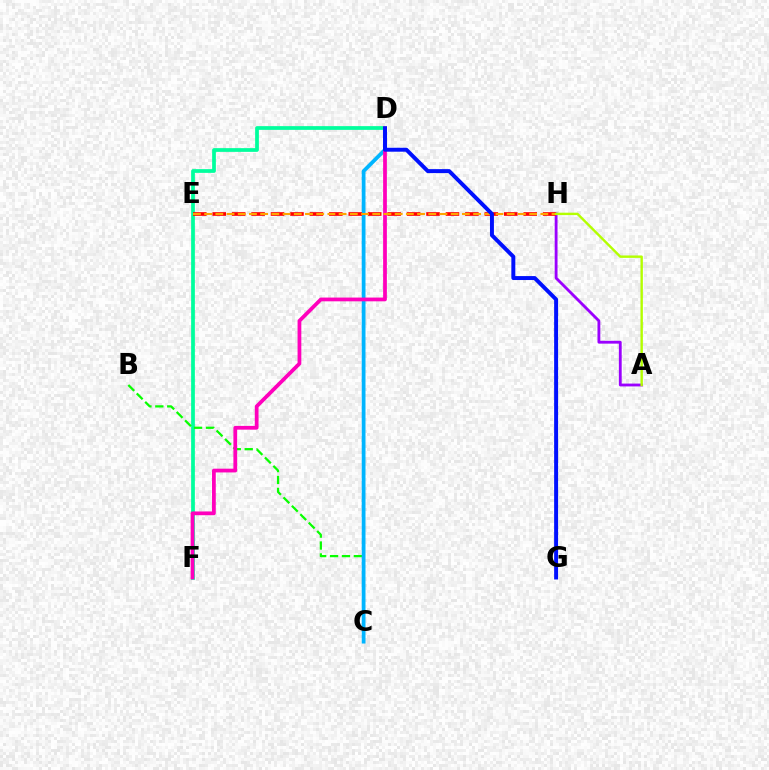{('D', 'F'): [{'color': '#00ff9d', 'line_style': 'solid', 'thickness': 2.69}, {'color': '#ff00bd', 'line_style': 'solid', 'thickness': 2.7}], ('B', 'C'): [{'color': '#08ff00', 'line_style': 'dashed', 'thickness': 1.62}], ('A', 'H'): [{'color': '#9b00ff', 'line_style': 'solid', 'thickness': 2.04}, {'color': '#b3ff00', 'line_style': 'solid', 'thickness': 1.73}], ('C', 'D'): [{'color': '#00b5ff', 'line_style': 'solid', 'thickness': 2.71}], ('E', 'H'): [{'color': '#ff0000', 'line_style': 'dashed', 'thickness': 2.64}, {'color': '#ffa500', 'line_style': 'dashed', 'thickness': 1.52}], ('D', 'G'): [{'color': '#0010ff', 'line_style': 'solid', 'thickness': 2.85}]}